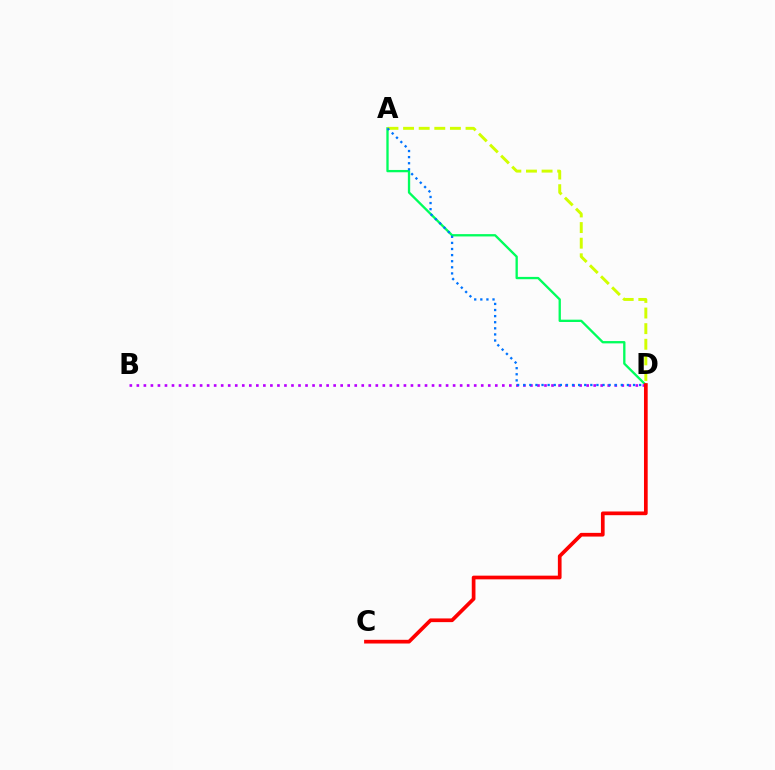{('A', 'D'): [{'color': '#00ff5c', 'line_style': 'solid', 'thickness': 1.67}, {'color': '#d1ff00', 'line_style': 'dashed', 'thickness': 2.12}, {'color': '#0074ff', 'line_style': 'dotted', 'thickness': 1.66}], ('B', 'D'): [{'color': '#b900ff', 'line_style': 'dotted', 'thickness': 1.91}], ('C', 'D'): [{'color': '#ff0000', 'line_style': 'solid', 'thickness': 2.66}]}